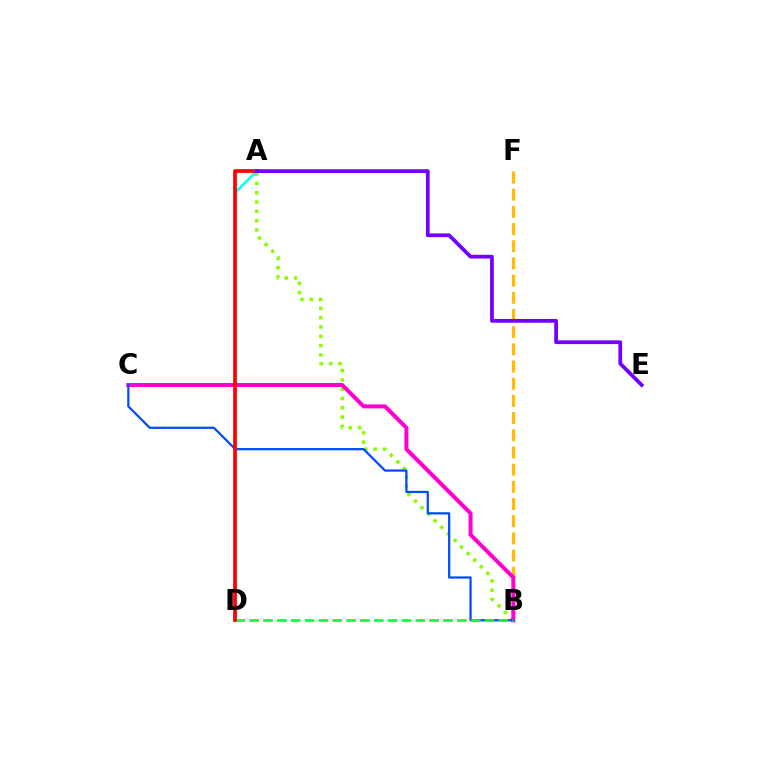{('A', 'B'): [{'color': '#84ff00', 'line_style': 'dotted', 'thickness': 2.52}], ('B', 'F'): [{'color': '#ffbd00', 'line_style': 'dashed', 'thickness': 2.33}], ('B', 'C'): [{'color': '#ff00cf', 'line_style': 'solid', 'thickness': 2.88}, {'color': '#004bff', 'line_style': 'solid', 'thickness': 1.61}], ('A', 'D'): [{'color': '#00fff6', 'line_style': 'solid', 'thickness': 1.83}, {'color': '#ff0000', 'line_style': 'solid', 'thickness': 2.66}], ('B', 'D'): [{'color': '#00ff39', 'line_style': 'dashed', 'thickness': 1.88}], ('A', 'E'): [{'color': '#7200ff', 'line_style': 'solid', 'thickness': 2.7}]}